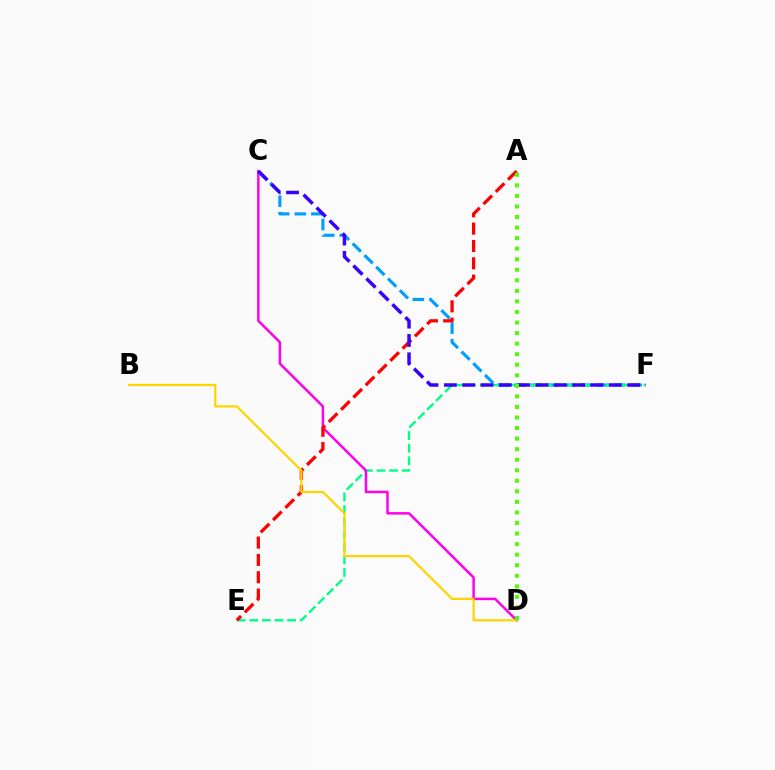{('C', 'F'): [{'color': '#009eff', 'line_style': 'dashed', 'thickness': 2.25}, {'color': '#3700ff', 'line_style': 'dashed', 'thickness': 2.49}], ('E', 'F'): [{'color': '#00ff86', 'line_style': 'dashed', 'thickness': 1.71}], ('C', 'D'): [{'color': '#ff00ed', 'line_style': 'solid', 'thickness': 1.79}], ('A', 'E'): [{'color': '#ff0000', 'line_style': 'dashed', 'thickness': 2.36}], ('B', 'D'): [{'color': '#ffd500', 'line_style': 'solid', 'thickness': 1.61}], ('A', 'D'): [{'color': '#4fff00', 'line_style': 'dotted', 'thickness': 2.87}]}